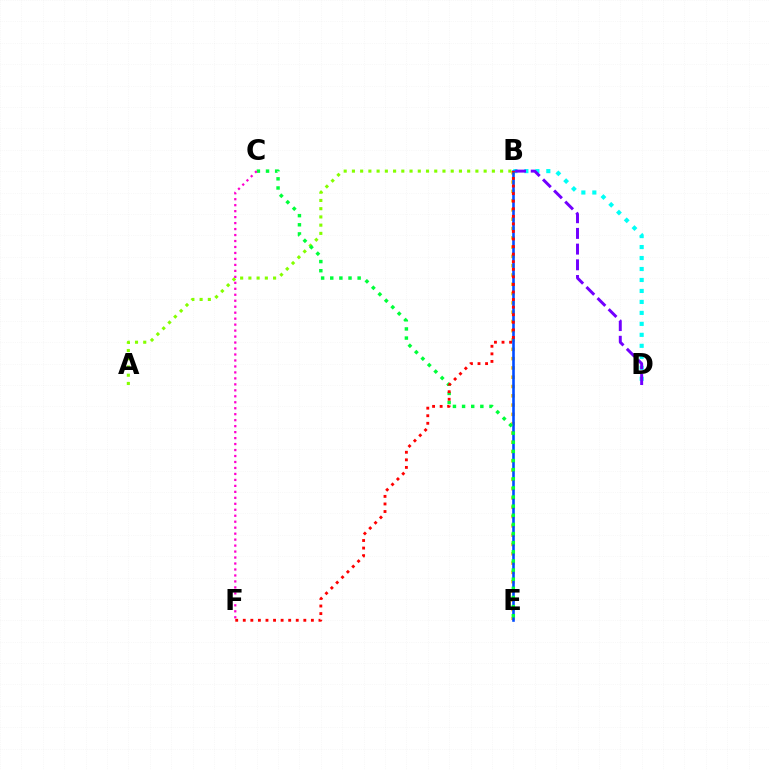{('A', 'B'): [{'color': '#84ff00', 'line_style': 'dotted', 'thickness': 2.24}], ('B', 'D'): [{'color': '#00fff6', 'line_style': 'dotted', 'thickness': 2.98}, {'color': '#7200ff', 'line_style': 'dashed', 'thickness': 2.13}], ('B', 'E'): [{'color': '#ffbd00', 'line_style': 'dotted', 'thickness': 2.53}, {'color': '#004bff', 'line_style': 'solid', 'thickness': 1.87}], ('C', 'E'): [{'color': '#00ff39', 'line_style': 'dotted', 'thickness': 2.48}], ('C', 'F'): [{'color': '#ff00cf', 'line_style': 'dotted', 'thickness': 1.62}], ('B', 'F'): [{'color': '#ff0000', 'line_style': 'dotted', 'thickness': 2.06}]}